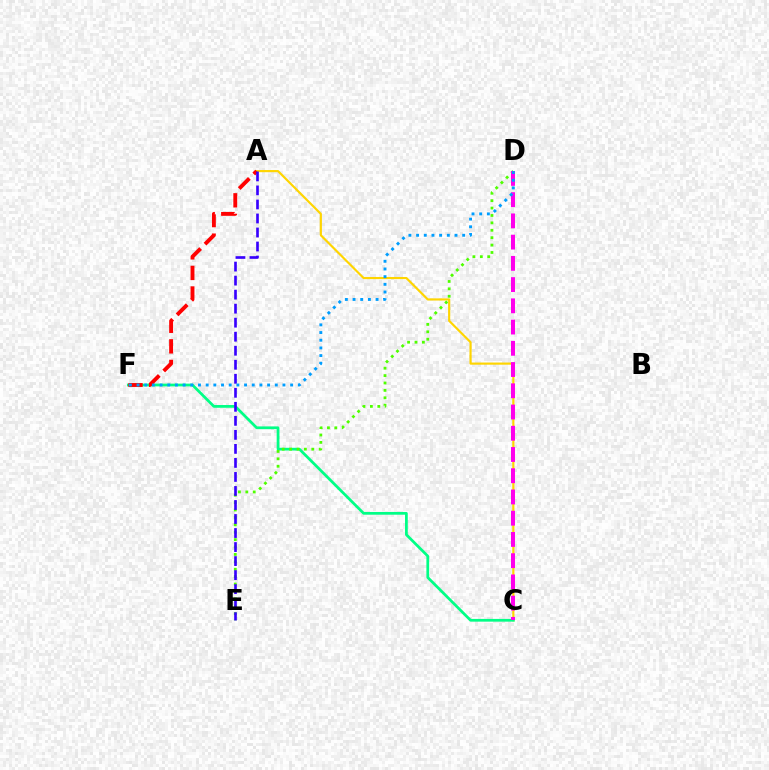{('A', 'C'): [{'color': '#ffd500', 'line_style': 'solid', 'thickness': 1.55}], ('C', 'F'): [{'color': '#00ff86', 'line_style': 'solid', 'thickness': 1.98}], ('A', 'F'): [{'color': '#ff0000', 'line_style': 'dashed', 'thickness': 2.79}], ('D', 'E'): [{'color': '#4fff00', 'line_style': 'dotted', 'thickness': 2.01}], ('C', 'D'): [{'color': '#ff00ed', 'line_style': 'dashed', 'thickness': 2.88}], ('A', 'E'): [{'color': '#3700ff', 'line_style': 'dashed', 'thickness': 1.91}], ('D', 'F'): [{'color': '#009eff', 'line_style': 'dotted', 'thickness': 2.09}]}